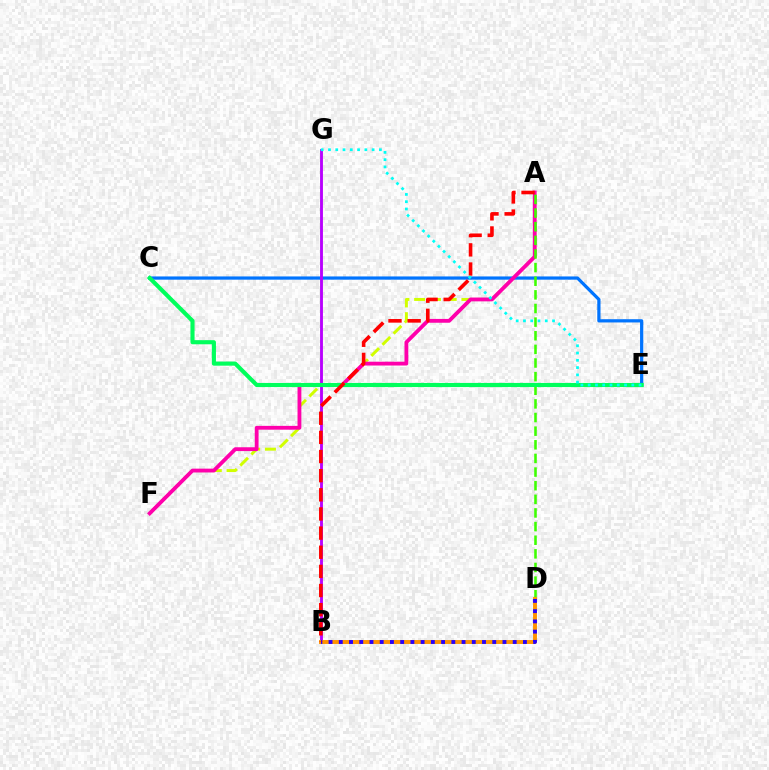{('A', 'F'): [{'color': '#d1ff00', 'line_style': 'dashed', 'thickness': 2.14}, {'color': '#ff00ac', 'line_style': 'solid', 'thickness': 2.75}], ('C', 'E'): [{'color': '#0074ff', 'line_style': 'solid', 'thickness': 2.33}, {'color': '#00ff5c', 'line_style': 'solid', 'thickness': 2.97}], ('B', 'G'): [{'color': '#b900ff', 'line_style': 'solid', 'thickness': 2.07}], ('A', 'D'): [{'color': '#3dff00', 'line_style': 'dashed', 'thickness': 1.85}], ('B', 'D'): [{'color': '#ff9400', 'line_style': 'solid', 'thickness': 2.82}, {'color': '#2500ff', 'line_style': 'dotted', 'thickness': 2.78}], ('A', 'B'): [{'color': '#ff0000', 'line_style': 'dashed', 'thickness': 2.6}], ('E', 'G'): [{'color': '#00fff6', 'line_style': 'dotted', 'thickness': 1.98}]}